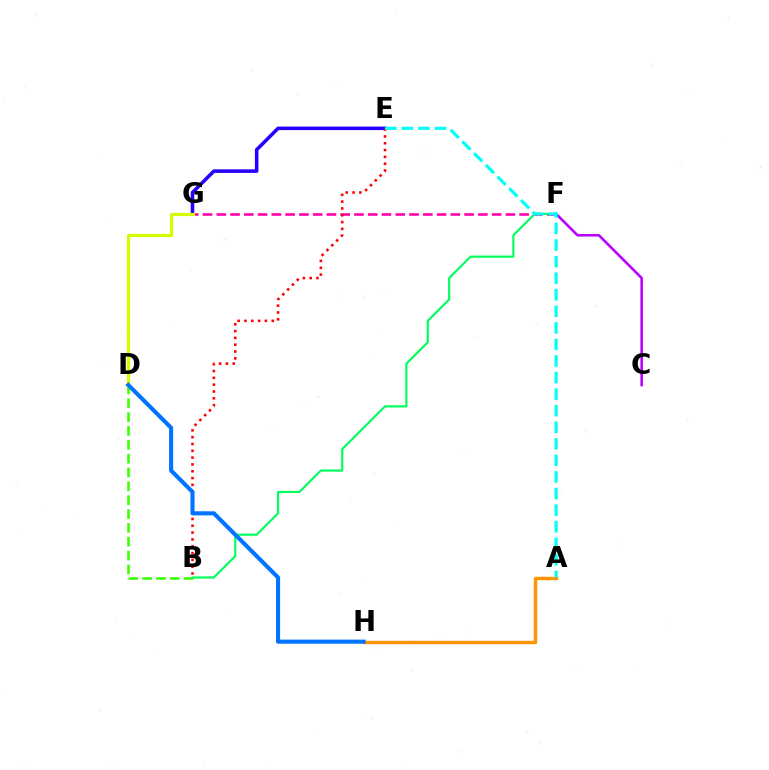{('A', 'H'): [{'color': '#ff9400', 'line_style': 'solid', 'thickness': 2.47}], ('F', 'G'): [{'color': '#ff00ac', 'line_style': 'dashed', 'thickness': 1.87}], ('E', 'G'): [{'color': '#2500ff', 'line_style': 'solid', 'thickness': 2.55}], ('C', 'F'): [{'color': '#b900ff', 'line_style': 'solid', 'thickness': 1.85}], ('B', 'E'): [{'color': '#ff0000', 'line_style': 'dotted', 'thickness': 1.85}], ('B', 'D'): [{'color': '#3dff00', 'line_style': 'dashed', 'thickness': 1.88}], ('B', 'F'): [{'color': '#00ff5c', 'line_style': 'solid', 'thickness': 1.56}], ('A', 'E'): [{'color': '#00fff6', 'line_style': 'dashed', 'thickness': 2.25}], ('D', 'G'): [{'color': '#d1ff00', 'line_style': 'solid', 'thickness': 2.28}], ('D', 'H'): [{'color': '#0074ff', 'line_style': 'solid', 'thickness': 2.95}]}